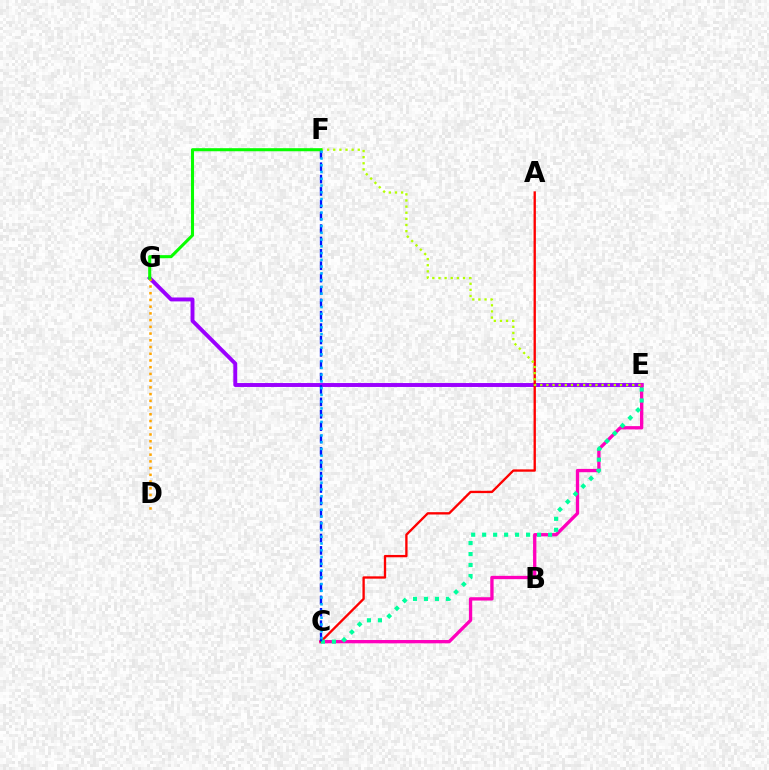{('E', 'G'): [{'color': '#9b00ff', 'line_style': 'solid', 'thickness': 2.82}], ('D', 'G'): [{'color': '#ffa500', 'line_style': 'dotted', 'thickness': 1.83}], ('C', 'E'): [{'color': '#ff00bd', 'line_style': 'solid', 'thickness': 2.39}, {'color': '#00ff9d', 'line_style': 'dotted', 'thickness': 2.98}], ('A', 'C'): [{'color': '#ff0000', 'line_style': 'solid', 'thickness': 1.68}], ('E', 'F'): [{'color': '#b3ff00', 'line_style': 'dotted', 'thickness': 1.67}], ('C', 'F'): [{'color': '#0010ff', 'line_style': 'dashed', 'thickness': 1.68}, {'color': '#00b5ff', 'line_style': 'dotted', 'thickness': 1.84}], ('F', 'G'): [{'color': '#08ff00', 'line_style': 'solid', 'thickness': 2.21}]}